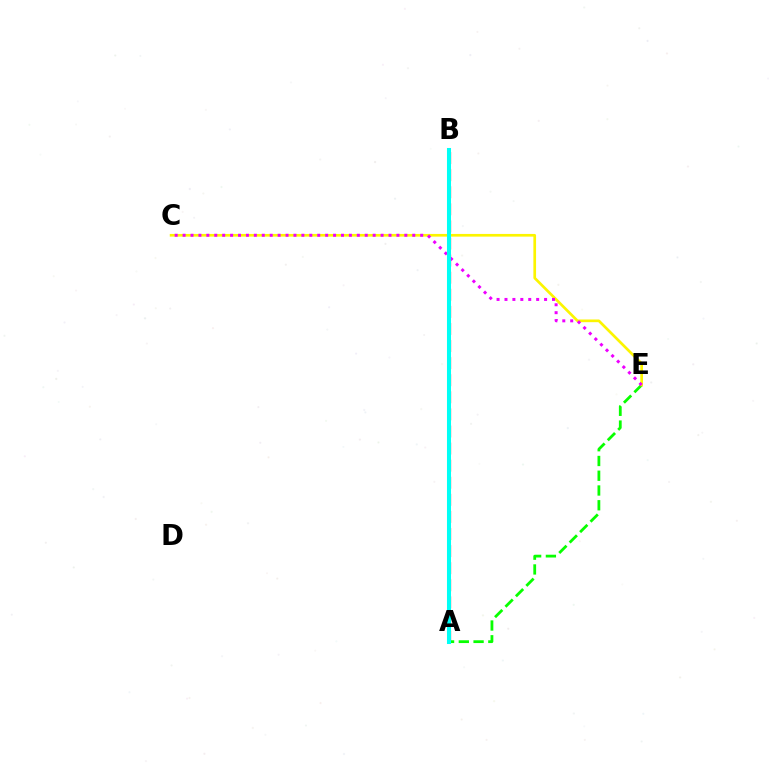{('A', 'B'): [{'color': '#ff0000', 'line_style': 'dashed', 'thickness': 2.32}, {'color': '#0010ff', 'line_style': 'dashed', 'thickness': 2.75}, {'color': '#00fff6', 'line_style': 'solid', 'thickness': 2.91}], ('A', 'E'): [{'color': '#08ff00', 'line_style': 'dashed', 'thickness': 2.0}], ('C', 'E'): [{'color': '#fcf500', 'line_style': 'solid', 'thickness': 1.93}, {'color': '#ee00ff', 'line_style': 'dotted', 'thickness': 2.15}]}